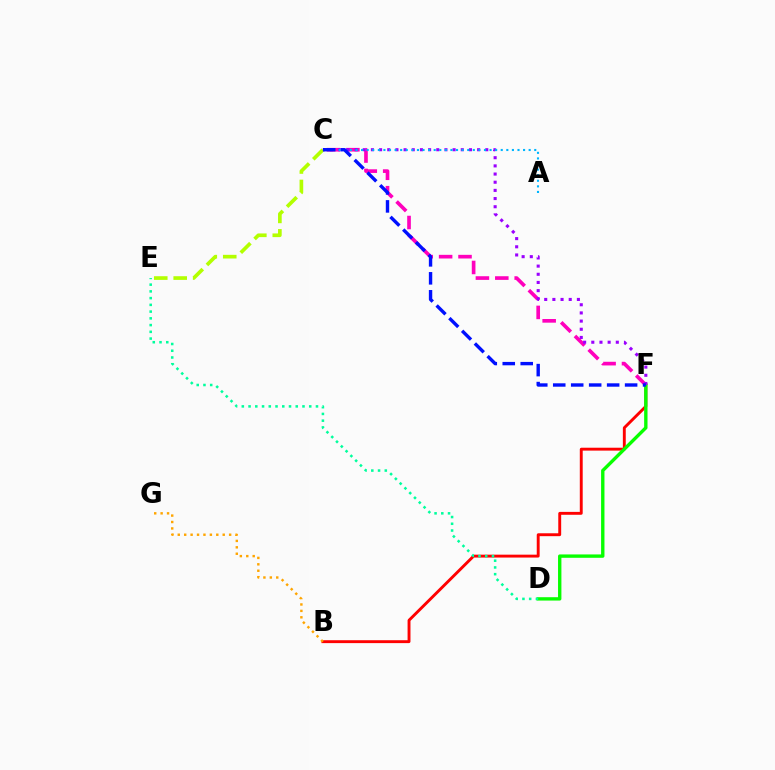{('C', 'F'): [{'color': '#ff00bd', 'line_style': 'dashed', 'thickness': 2.63}, {'color': '#9b00ff', 'line_style': 'dotted', 'thickness': 2.22}, {'color': '#0010ff', 'line_style': 'dashed', 'thickness': 2.44}], ('B', 'F'): [{'color': '#ff0000', 'line_style': 'solid', 'thickness': 2.09}], ('C', 'E'): [{'color': '#b3ff00', 'line_style': 'dashed', 'thickness': 2.64}], ('D', 'F'): [{'color': '#08ff00', 'line_style': 'solid', 'thickness': 2.42}], ('D', 'E'): [{'color': '#00ff9d', 'line_style': 'dotted', 'thickness': 1.83}], ('A', 'C'): [{'color': '#00b5ff', 'line_style': 'dotted', 'thickness': 1.52}], ('B', 'G'): [{'color': '#ffa500', 'line_style': 'dotted', 'thickness': 1.74}]}